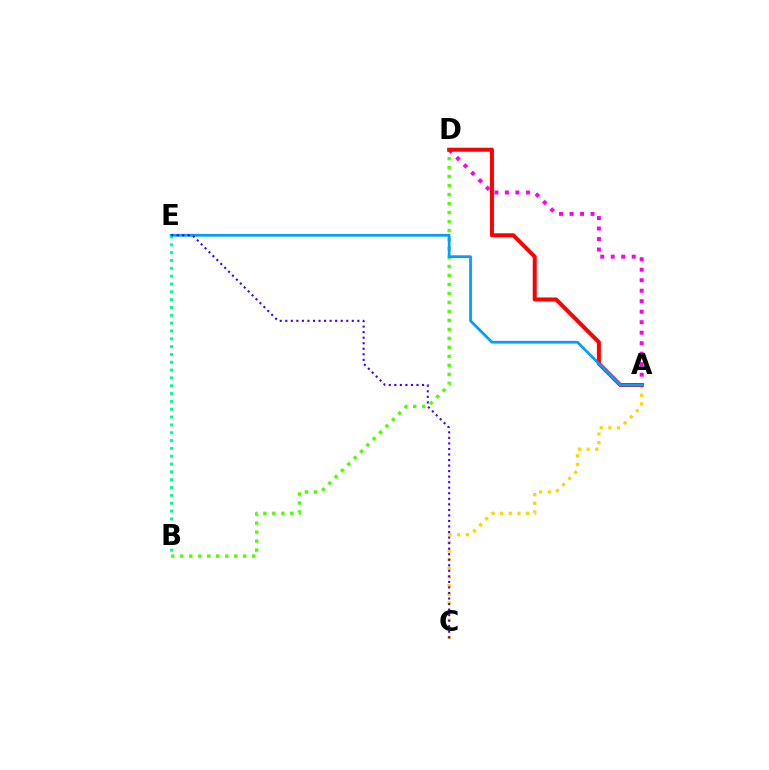{('A', 'C'): [{'color': '#ffd500', 'line_style': 'dotted', 'thickness': 2.34}], ('B', 'D'): [{'color': '#4fff00', 'line_style': 'dotted', 'thickness': 2.44}], ('A', 'D'): [{'color': '#ff00ed', 'line_style': 'dotted', 'thickness': 2.85}, {'color': '#ff0000', 'line_style': 'solid', 'thickness': 2.89}], ('A', 'E'): [{'color': '#009eff', 'line_style': 'solid', 'thickness': 1.98}], ('B', 'E'): [{'color': '#00ff86', 'line_style': 'dotted', 'thickness': 2.13}], ('C', 'E'): [{'color': '#3700ff', 'line_style': 'dotted', 'thickness': 1.51}]}